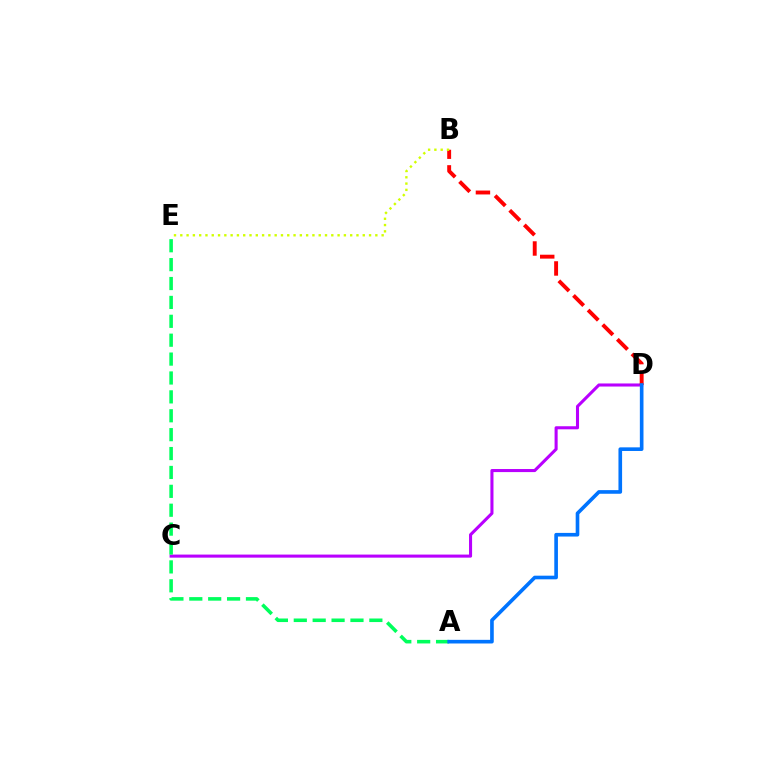{('C', 'D'): [{'color': '#b900ff', 'line_style': 'solid', 'thickness': 2.21}], ('A', 'E'): [{'color': '#00ff5c', 'line_style': 'dashed', 'thickness': 2.57}], ('B', 'D'): [{'color': '#ff0000', 'line_style': 'dashed', 'thickness': 2.81}], ('B', 'E'): [{'color': '#d1ff00', 'line_style': 'dotted', 'thickness': 1.71}], ('A', 'D'): [{'color': '#0074ff', 'line_style': 'solid', 'thickness': 2.62}]}